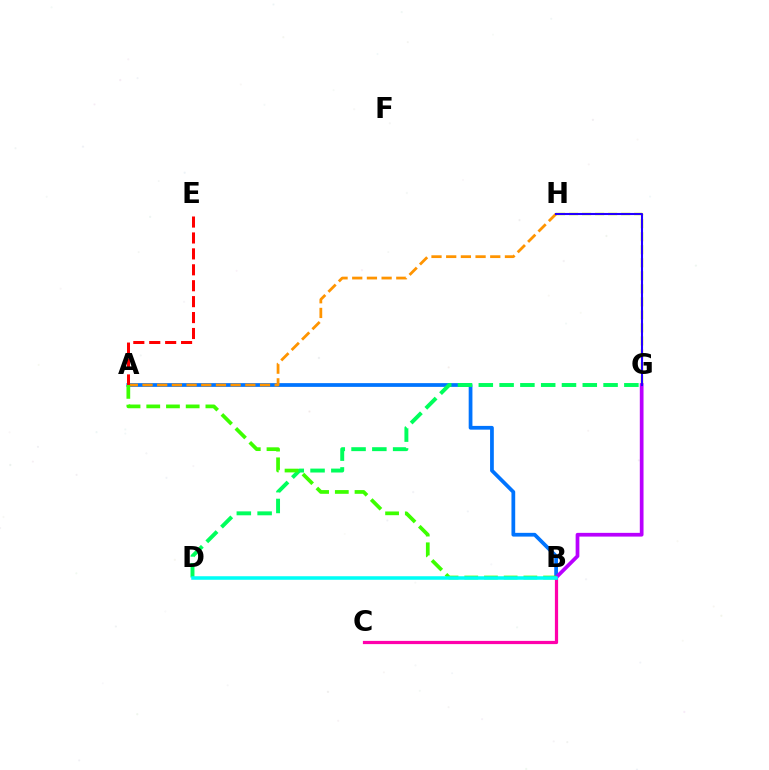{('B', 'C'): [{'color': '#ff00ac', 'line_style': 'solid', 'thickness': 2.32}], ('G', 'H'): [{'color': '#d1ff00', 'line_style': 'dashed', 'thickness': 1.77}, {'color': '#2500ff', 'line_style': 'solid', 'thickness': 1.5}], ('A', 'B'): [{'color': '#0074ff', 'line_style': 'solid', 'thickness': 2.7}, {'color': '#3dff00', 'line_style': 'dashed', 'thickness': 2.68}], ('A', 'H'): [{'color': '#ff9400', 'line_style': 'dashed', 'thickness': 2.0}], ('D', 'G'): [{'color': '#00ff5c', 'line_style': 'dashed', 'thickness': 2.83}], ('A', 'E'): [{'color': '#ff0000', 'line_style': 'dashed', 'thickness': 2.16}], ('B', 'G'): [{'color': '#b900ff', 'line_style': 'solid', 'thickness': 2.68}], ('B', 'D'): [{'color': '#00fff6', 'line_style': 'solid', 'thickness': 2.55}]}